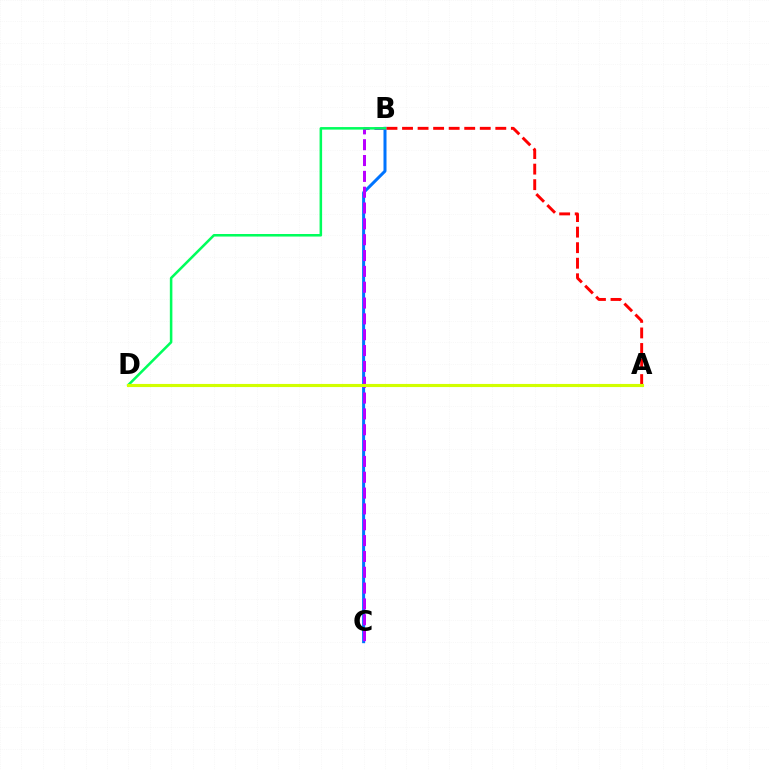{('B', 'C'): [{'color': '#0074ff', 'line_style': 'solid', 'thickness': 2.17}, {'color': '#b900ff', 'line_style': 'dashed', 'thickness': 2.15}], ('B', 'D'): [{'color': '#00ff5c', 'line_style': 'solid', 'thickness': 1.83}], ('A', 'B'): [{'color': '#ff0000', 'line_style': 'dashed', 'thickness': 2.11}], ('A', 'D'): [{'color': '#d1ff00', 'line_style': 'solid', 'thickness': 2.24}]}